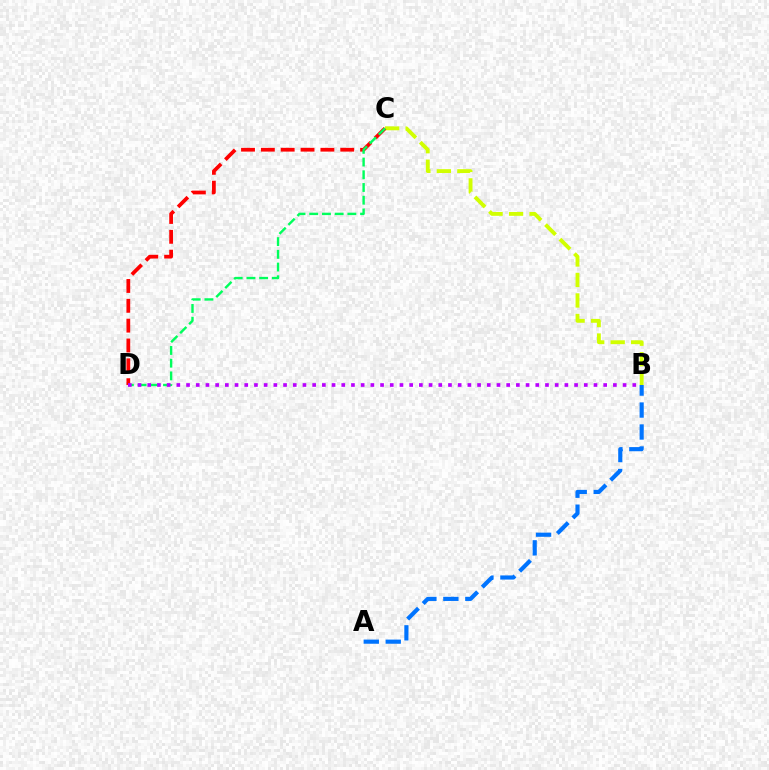{('B', 'C'): [{'color': '#d1ff00', 'line_style': 'dashed', 'thickness': 2.78}], ('C', 'D'): [{'color': '#ff0000', 'line_style': 'dashed', 'thickness': 2.7}, {'color': '#00ff5c', 'line_style': 'dashed', 'thickness': 1.73}], ('A', 'B'): [{'color': '#0074ff', 'line_style': 'dashed', 'thickness': 2.98}], ('B', 'D'): [{'color': '#b900ff', 'line_style': 'dotted', 'thickness': 2.64}]}